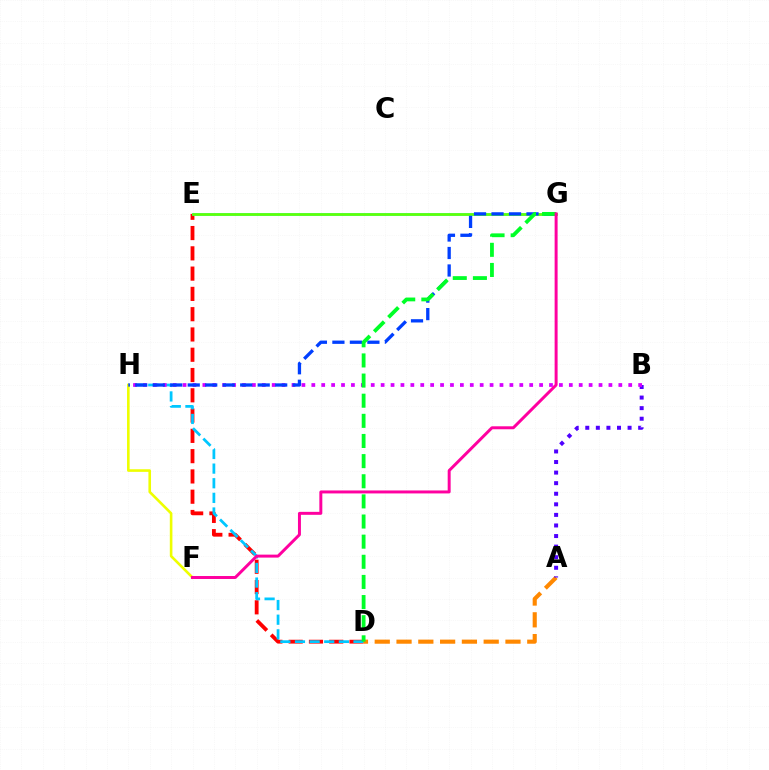{('D', 'E'): [{'color': '#ff0000', 'line_style': 'dashed', 'thickness': 2.76}], ('D', 'H'): [{'color': '#00c7ff', 'line_style': 'dashed', 'thickness': 1.99}], ('A', 'D'): [{'color': '#ff8800', 'line_style': 'dashed', 'thickness': 2.96}], ('A', 'B'): [{'color': '#4f00ff', 'line_style': 'dotted', 'thickness': 2.87}], ('E', 'G'): [{'color': '#00ffaf', 'line_style': 'solid', 'thickness': 1.88}, {'color': '#66ff00', 'line_style': 'solid', 'thickness': 1.81}], ('F', 'H'): [{'color': '#eeff00', 'line_style': 'solid', 'thickness': 1.88}], ('B', 'H'): [{'color': '#d600ff', 'line_style': 'dotted', 'thickness': 2.69}], ('G', 'H'): [{'color': '#003fff', 'line_style': 'dashed', 'thickness': 2.38}], ('D', 'G'): [{'color': '#00ff27', 'line_style': 'dashed', 'thickness': 2.74}], ('F', 'G'): [{'color': '#ff00a0', 'line_style': 'solid', 'thickness': 2.14}]}